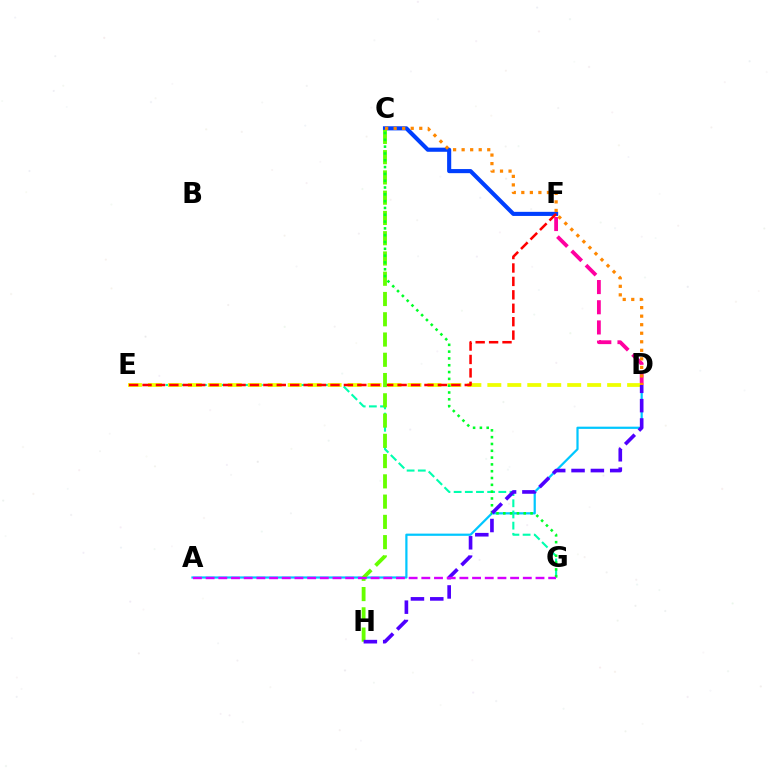{('A', 'D'): [{'color': '#00c7ff', 'line_style': 'solid', 'thickness': 1.6}], ('E', 'G'): [{'color': '#00ffaf', 'line_style': 'dashed', 'thickness': 1.52}], ('D', 'F'): [{'color': '#ff00a0', 'line_style': 'dashed', 'thickness': 2.74}], ('D', 'E'): [{'color': '#eeff00', 'line_style': 'dashed', 'thickness': 2.71}], ('C', 'F'): [{'color': '#003fff', 'line_style': 'solid', 'thickness': 2.96}], ('E', 'F'): [{'color': '#ff0000', 'line_style': 'dashed', 'thickness': 1.82}], ('C', 'H'): [{'color': '#66ff00', 'line_style': 'dashed', 'thickness': 2.75}], ('C', 'G'): [{'color': '#00ff27', 'line_style': 'dotted', 'thickness': 1.85}], ('D', 'H'): [{'color': '#4f00ff', 'line_style': 'dashed', 'thickness': 2.63}], ('A', 'G'): [{'color': '#d600ff', 'line_style': 'dashed', 'thickness': 1.72}], ('C', 'D'): [{'color': '#ff8800', 'line_style': 'dotted', 'thickness': 2.32}]}